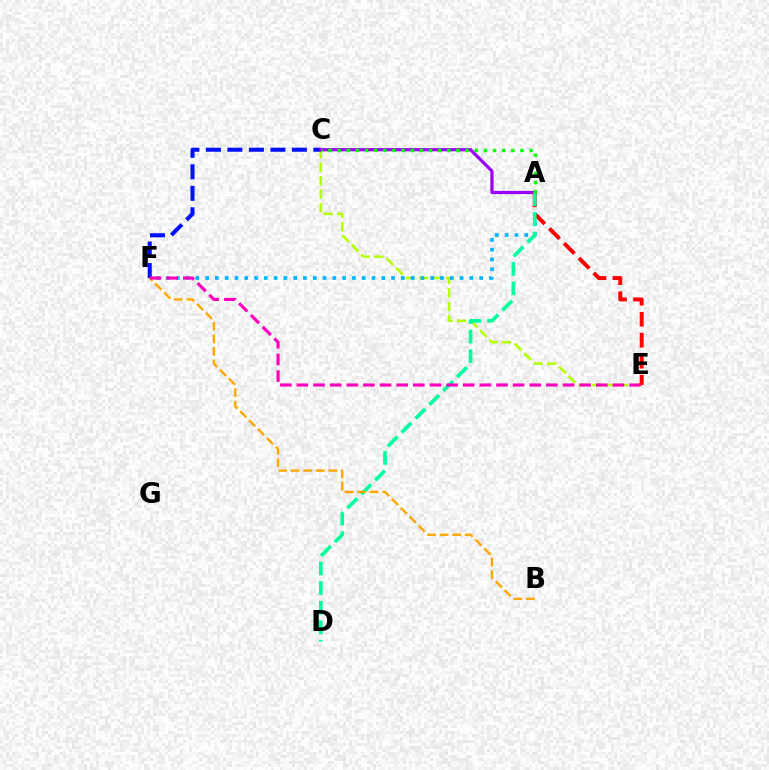{('C', 'E'): [{'color': '#b3ff00', 'line_style': 'dashed', 'thickness': 1.83}], ('C', 'F'): [{'color': '#0010ff', 'line_style': 'dashed', 'thickness': 2.92}], ('A', 'F'): [{'color': '#00b5ff', 'line_style': 'dotted', 'thickness': 2.66}], ('A', 'C'): [{'color': '#9b00ff', 'line_style': 'solid', 'thickness': 2.31}, {'color': '#08ff00', 'line_style': 'dotted', 'thickness': 2.48}], ('A', 'E'): [{'color': '#ff0000', 'line_style': 'dashed', 'thickness': 2.85}], ('A', 'D'): [{'color': '#00ff9d', 'line_style': 'dashed', 'thickness': 2.66}], ('B', 'F'): [{'color': '#ffa500', 'line_style': 'dashed', 'thickness': 1.7}], ('E', 'F'): [{'color': '#ff00bd', 'line_style': 'dashed', 'thickness': 2.26}]}